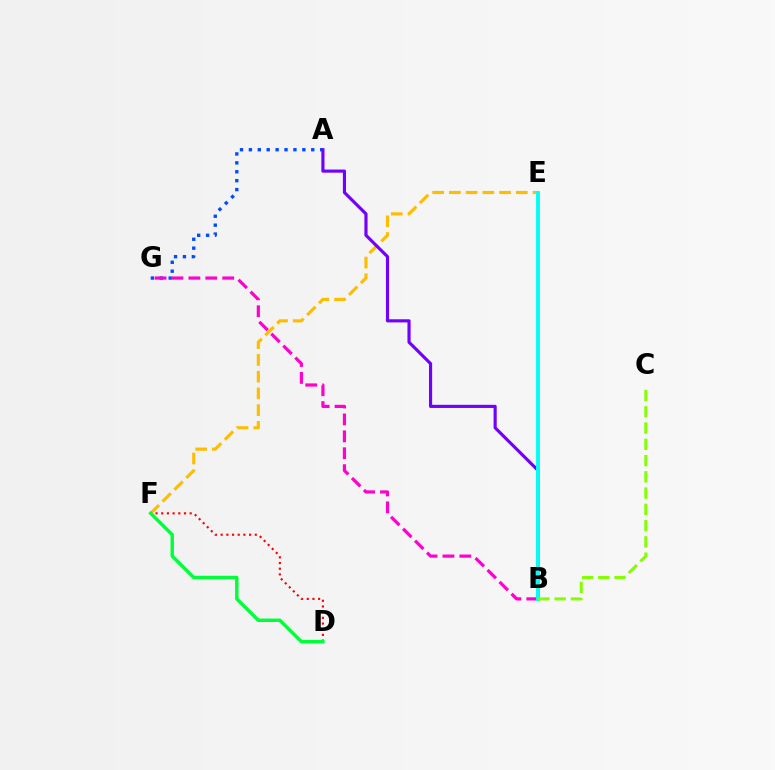{('A', 'G'): [{'color': '#004bff', 'line_style': 'dotted', 'thickness': 2.42}], ('E', 'F'): [{'color': '#ffbd00', 'line_style': 'dashed', 'thickness': 2.27}], ('D', 'F'): [{'color': '#ff0000', 'line_style': 'dotted', 'thickness': 1.55}, {'color': '#00ff39', 'line_style': 'solid', 'thickness': 2.47}], ('B', 'G'): [{'color': '#ff00cf', 'line_style': 'dashed', 'thickness': 2.3}], ('A', 'B'): [{'color': '#7200ff', 'line_style': 'solid', 'thickness': 2.26}], ('B', 'E'): [{'color': '#00fff6', 'line_style': 'solid', 'thickness': 2.8}], ('B', 'C'): [{'color': '#84ff00', 'line_style': 'dashed', 'thickness': 2.21}]}